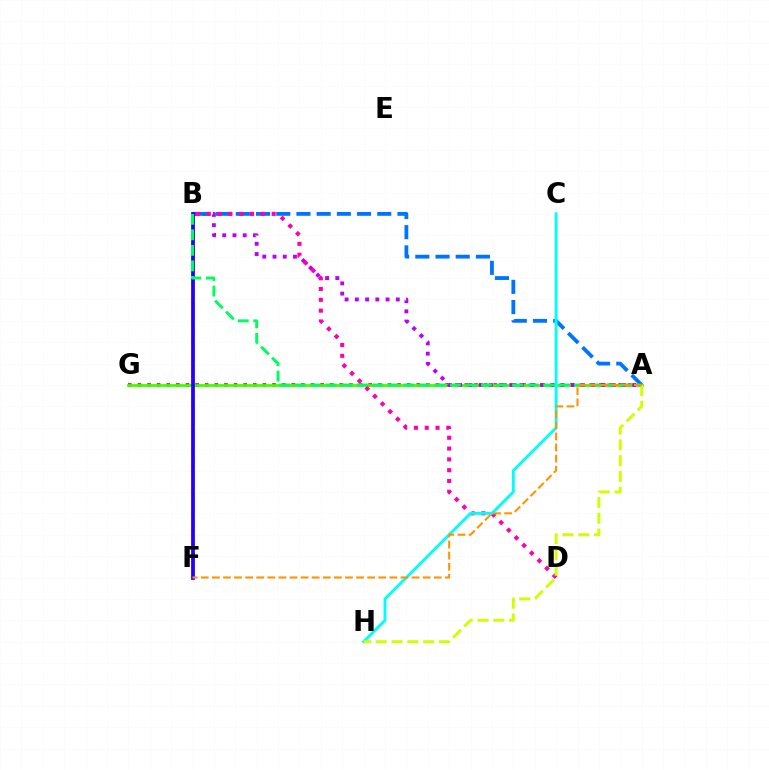{('A', 'G'): [{'color': '#ff0000', 'line_style': 'dotted', 'thickness': 2.61}, {'color': '#3dff00', 'line_style': 'solid', 'thickness': 1.99}], ('A', 'B'): [{'color': '#b900ff', 'line_style': 'dotted', 'thickness': 2.78}, {'color': '#0074ff', 'line_style': 'dashed', 'thickness': 2.74}, {'color': '#00ff5c', 'line_style': 'dashed', 'thickness': 2.11}], ('B', 'F'): [{'color': '#2500ff', 'line_style': 'solid', 'thickness': 2.72}], ('B', 'D'): [{'color': '#ff00ac', 'line_style': 'dotted', 'thickness': 2.94}], ('C', 'H'): [{'color': '#00fff6', 'line_style': 'solid', 'thickness': 2.08}], ('A', 'H'): [{'color': '#d1ff00', 'line_style': 'dashed', 'thickness': 2.15}], ('A', 'F'): [{'color': '#ff9400', 'line_style': 'dashed', 'thickness': 1.51}]}